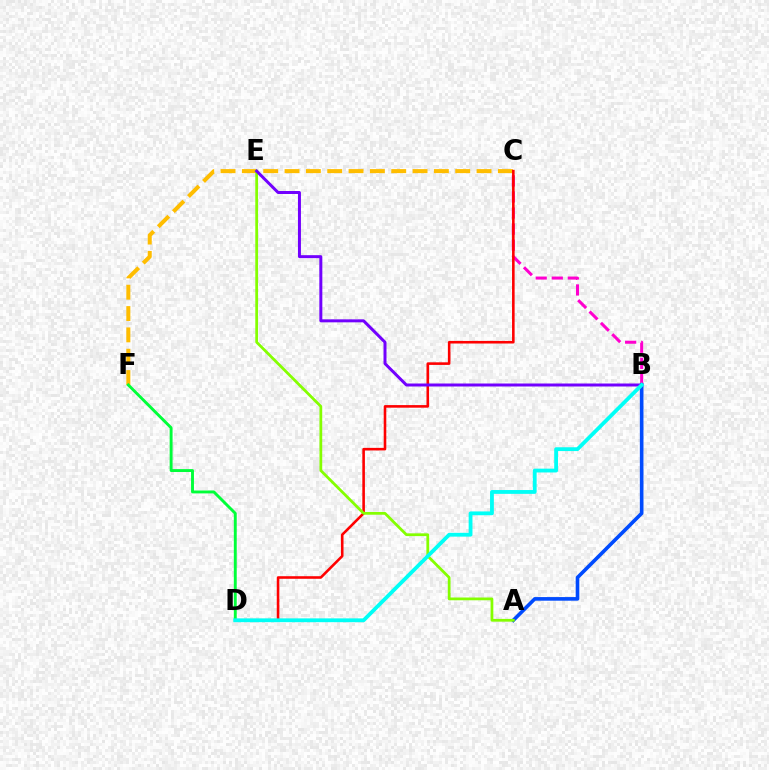{('C', 'F'): [{'color': '#ffbd00', 'line_style': 'dashed', 'thickness': 2.9}], ('B', 'C'): [{'color': '#ff00cf', 'line_style': 'dashed', 'thickness': 2.18}], ('A', 'B'): [{'color': '#004bff', 'line_style': 'solid', 'thickness': 2.61}], ('C', 'D'): [{'color': '#ff0000', 'line_style': 'solid', 'thickness': 1.86}], ('A', 'E'): [{'color': '#84ff00', 'line_style': 'solid', 'thickness': 1.99}], ('D', 'F'): [{'color': '#00ff39', 'line_style': 'solid', 'thickness': 2.09}], ('B', 'E'): [{'color': '#7200ff', 'line_style': 'solid', 'thickness': 2.15}], ('B', 'D'): [{'color': '#00fff6', 'line_style': 'solid', 'thickness': 2.74}]}